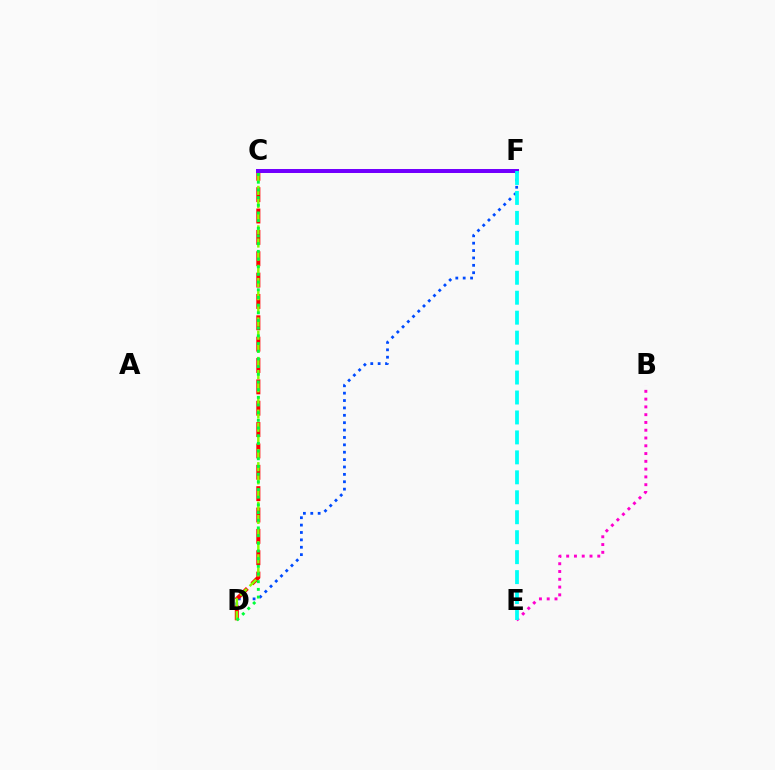{('B', 'E'): [{'color': '#ff00cf', 'line_style': 'dotted', 'thickness': 2.11}], ('C', 'F'): [{'color': '#ffbd00', 'line_style': 'dotted', 'thickness': 2.68}, {'color': '#7200ff', 'line_style': 'solid', 'thickness': 2.87}], ('D', 'F'): [{'color': '#004bff', 'line_style': 'dotted', 'thickness': 2.01}], ('C', 'D'): [{'color': '#ff0000', 'line_style': 'dashed', 'thickness': 2.9}, {'color': '#84ff00', 'line_style': 'dashed', 'thickness': 1.79}, {'color': '#00ff39', 'line_style': 'dotted', 'thickness': 2.09}], ('E', 'F'): [{'color': '#00fff6', 'line_style': 'dashed', 'thickness': 2.71}]}